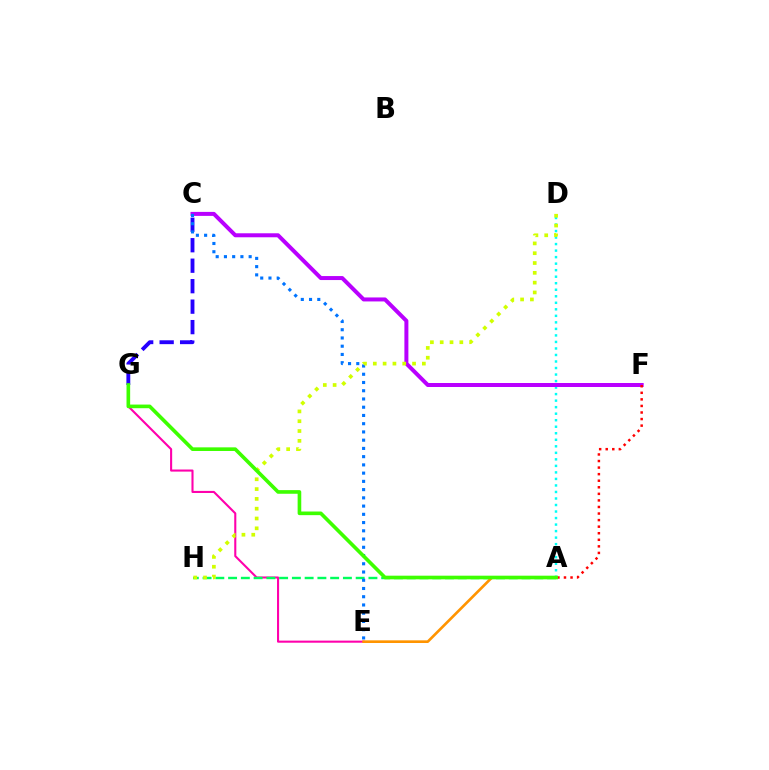{('A', 'D'): [{'color': '#00fff6', 'line_style': 'dotted', 'thickness': 1.77}], ('C', 'F'): [{'color': '#b900ff', 'line_style': 'solid', 'thickness': 2.87}], ('E', 'G'): [{'color': '#ff00ac', 'line_style': 'solid', 'thickness': 1.5}], ('C', 'G'): [{'color': '#2500ff', 'line_style': 'dashed', 'thickness': 2.78}], ('A', 'F'): [{'color': '#ff0000', 'line_style': 'dotted', 'thickness': 1.78}], ('A', 'H'): [{'color': '#00ff5c', 'line_style': 'dashed', 'thickness': 1.73}], ('C', 'E'): [{'color': '#0074ff', 'line_style': 'dotted', 'thickness': 2.24}], ('D', 'H'): [{'color': '#d1ff00', 'line_style': 'dotted', 'thickness': 2.67}], ('A', 'E'): [{'color': '#ff9400', 'line_style': 'solid', 'thickness': 1.91}], ('A', 'G'): [{'color': '#3dff00', 'line_style': 'solid', 'thickness': 2.62}]}